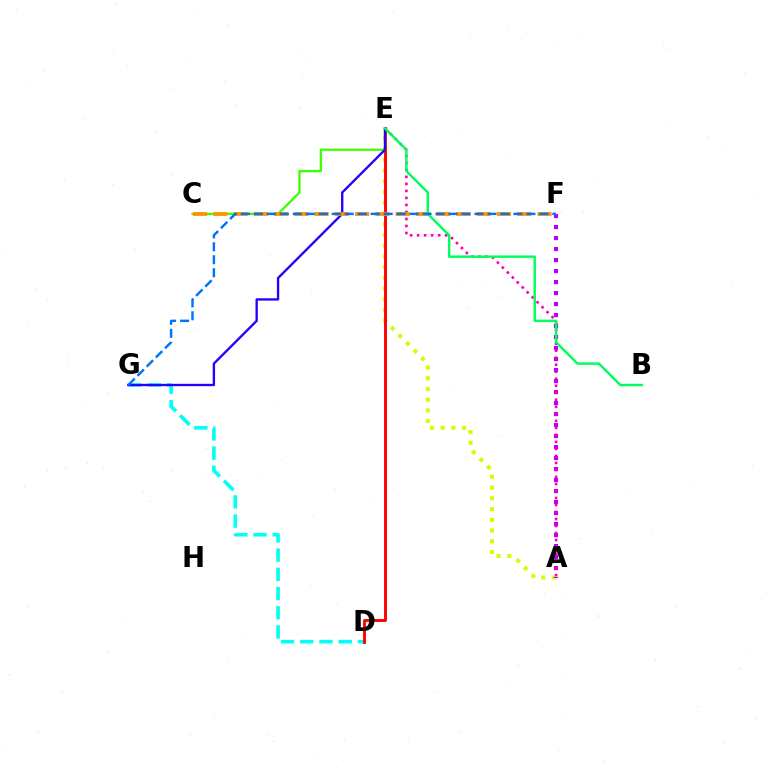{('D', 'G'): [{'color': '#00fff6', 'line_style': 'dashed', 'thickness': 2.61}], ('A', 'E'): [{'color': '#d1ff00', 'line_style': 'dotted', 'thickness': 2.92}, {'color': '#ff00ac', 'line_style': 'dotted', 'thickness': 1.91}], ('D', 'E'): [{'color': '#ff0000', 'line_style': 'solid', 'thickness': 2.09}], ('A', 'F'): [{'color': '#b900ff', 'line_style': 'dotted', 'thickness': 2.99}], ('C', 'E'): [{'color': '#3dff00', 'line_style': 'solid', 'thickness': 1.65}], ('E', 'G'): [{'color': '#2500ff', 'line_style': 'solid', 'thickness': 1.68}], ('C', 'F'): [{'color': '#ff9400', 'line_style': 'dashed', 'thickness': 2.75}], ('B', 'E'): [{'color': '#00ff5c', 'line_style': 'solid', 'thickness': 1.75}], ('F', 'G'): [{'color': '#0074ff', 'line_style': 'dashed', 'thickness': 1.76}]}